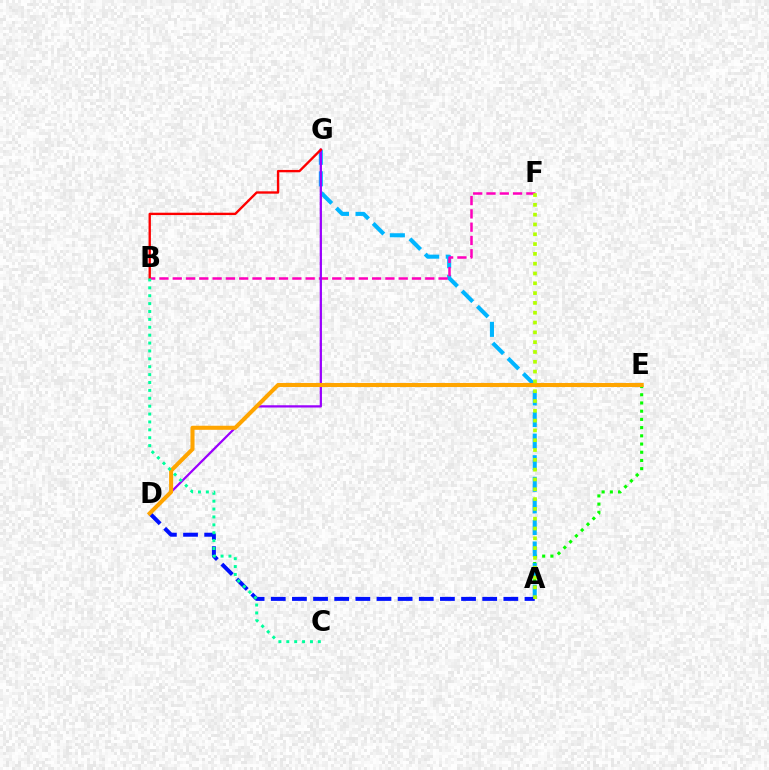{('A', 'E'): [{'color': '#08ff00', 'line_style': 'dotted', 'thickness': 2.23}], ('A', 'G'): [{'color': '#00b5ff', 'line_style': 'dashed', 'thickness': 2.93}], ('B', 'F'): [{'color': '#ff00bd', 'line_style': 'dashed', 'thickness': 1.81}], ('D', 'G'): [{'color': '#9b00ff', 'line_style': 'solid', 'thickness': 1.63}], ('A', 'D'): [{'color': '#0010ff', 'line_style': 'dashed', 'thickness': 2.87}], ('D', 'E'): [{'color': '#ffa500', 'line_style': 'solid', 'thickness': 2.92}], ('B', 'G'): [{'color': '#ff0000', 'line_style': 'solid', 'thickness': 1.7}], ('B', 'C'): [{'color': '#00ff9d', 'line_style': 'dotted', 'thickness': 2.14}], ('A', 'F'): [{'color': '#b3ff00', 'line_style': 'dotted', 'thickness': 2.66}]}